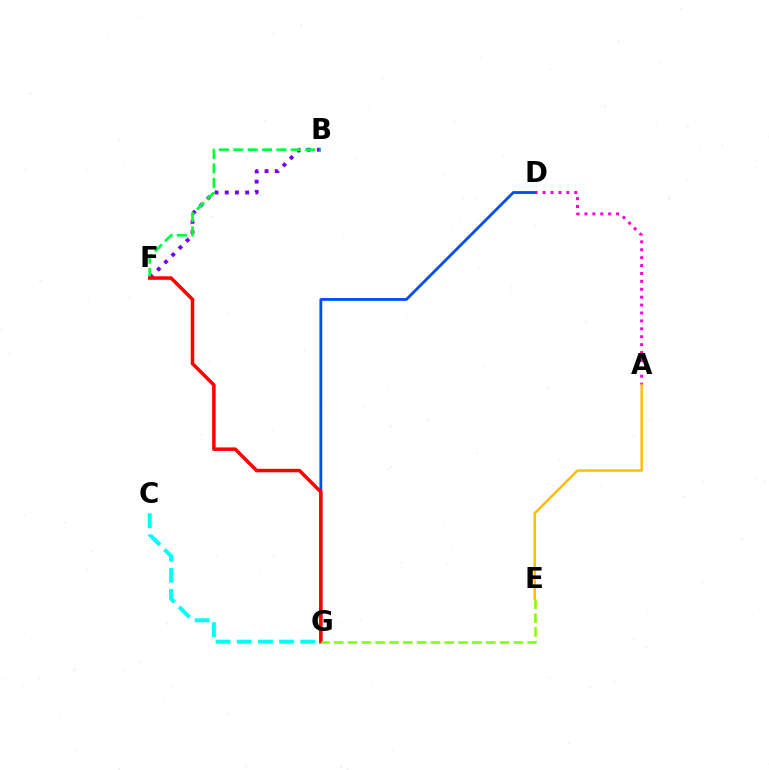{('C', 'G'): [{'color': '#00fff6', 'line_style': 'dashed', 'thickness': 2.87}], ('B', 'F'): [{'color': '#7200ff', 'line_style': 'dotted', 'thickness': 2.77}, {'color': '#00ff39', 'line_style': 'dashed', 'thickness': 1.95}], ('A', 'D'): [{'color': '#ff00cf', 'line_style': 'dotted', 'thickness': 2.15}], ('A', 'E'): [{'color': '#ffbd00', 'line_style': 'solid', 'thickness': 1.75}], ('D', 'G'): [{'color': '#004bff', 'line_style': 'solid', 'thickness': 2.02}], ('F', 'G'): [{'color': '#ff0000', 'line_style': 'solid', 'thickness': 2.53}], ('E', 'G'): [{'color': '#84ff00', 'line_style': 'dashed', 'thickness': 1.88}]}